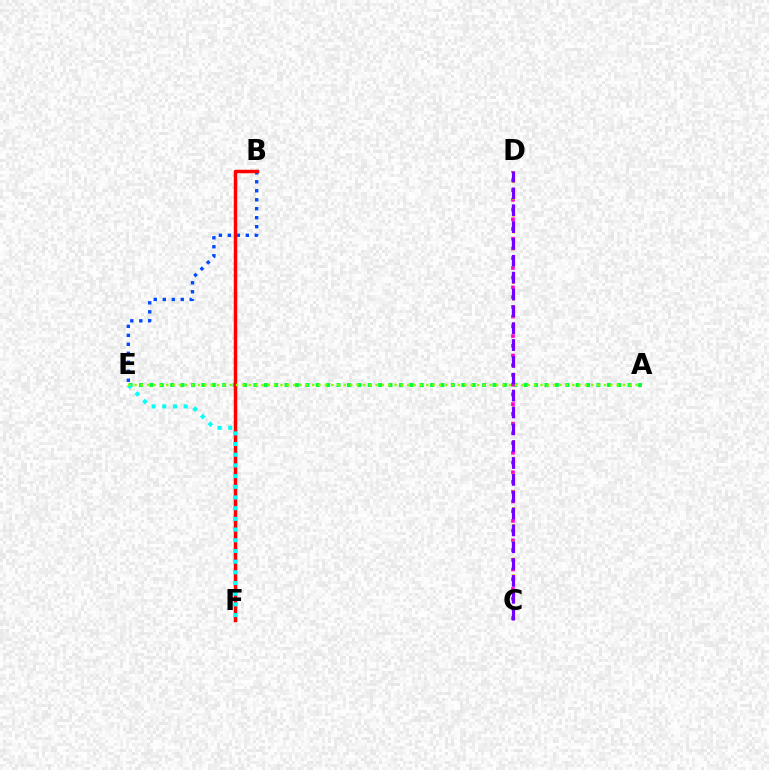{('A', 'E'): [{'color': '#00ff39', 'line_style': 'dotted', 'thickness': 2.82}, {'color': '#84ff00', 'line_style': 'dotted', 'thickness': 1.72}], ('B', 'E'): [{'color': '#004bff', 'line_style': 'dotted', 'thickness': 2.44}], ('C', 'D'): [{'color': '#ff00cf', 'line_style': 'dotted', 'thickness': 2.64}, {'color': '#ffbd00', 'line_style': 'dotted', 'thickness': 2.28}, {'color': '#7200ff', 'line_style': 'dashed', 'thickness': 2.29}], ('B', 'F'): [{'color': '#ff0000', 'line_style': 'solid', 'thickness': 2.5}], ('E', 'F'): [{'color': '#00fff6', 'line_style': 'dotted', 'thickness': 2.9}]}